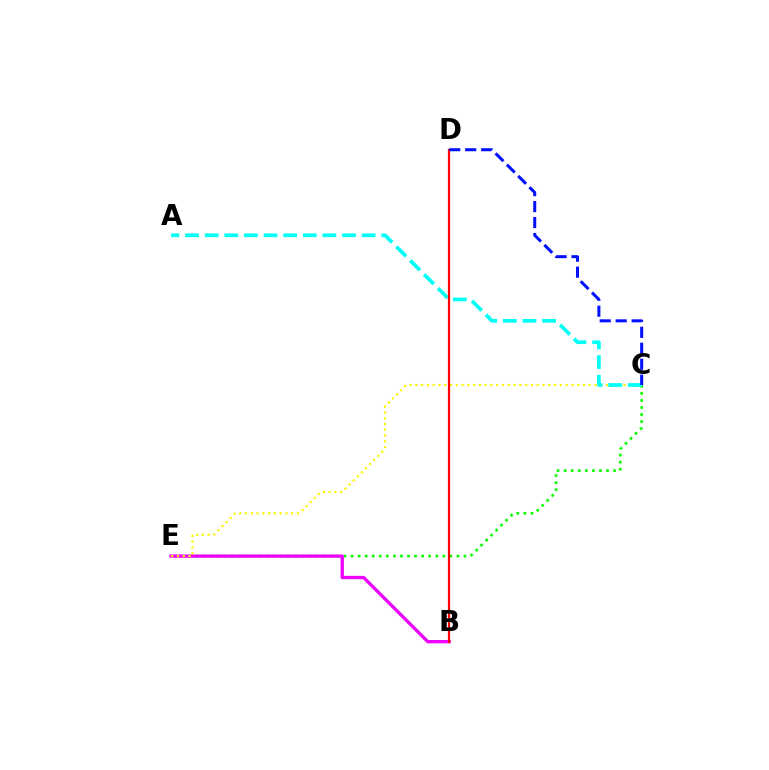{('C', 'E'): [{'color': '#08ff00', 'line_style': 'dotted', 'thickness': 1.92}, {'color': '#fcf500', 'line_style': 'dotted', 'thickness': 1.57}], ('B', 'E'): [{'color': '#ee00ff', 'line_style': 'solid', 'thickness': 2.38}], ('A', 'C'): [{'color': '#00fff6', 'line_style': 'dashed', 'thickness': 2.67}], ('B', 'D'): [{'color': '#ff0000', 'line_style': 'solid', 'thickness': 1.6}], ('C', 'D'): [{'color': '#0010ff', 'line_style': 'dashed', 'thickness': 2.17}]}